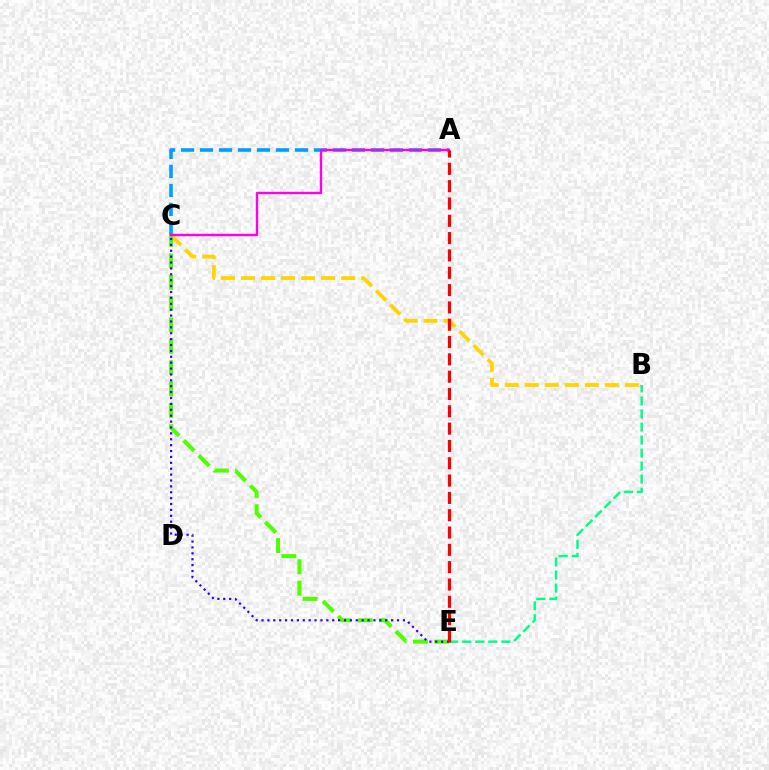{('B', 'C'): [{'color': '#ffd500', 'line_style': 'dashed', 'thickness': 2.72}], ('C', 'E'): [{'color': '#4fff00', 'line_style': 'dashed', 'thickness': 2.9}, {'color': '#3700ff', 'line_style': 'dotted', 'thickness': 1.6}], ('B', 'E'): [{'color': '#00ff86', 'line_style': 'dashed', 'thickness': 1.77}], ('A', 'C'): [{'color': '#009eff', 'line_style': 'dashed', 'thickness': 2.58}, {'color': '#ff00ed', 'line_style': 'solid', 'thickness': 1.72}], ('A', 'E'): [{'color': '#ff0000', 'line_style': 'dashed', 'thickness': 2.35}]}